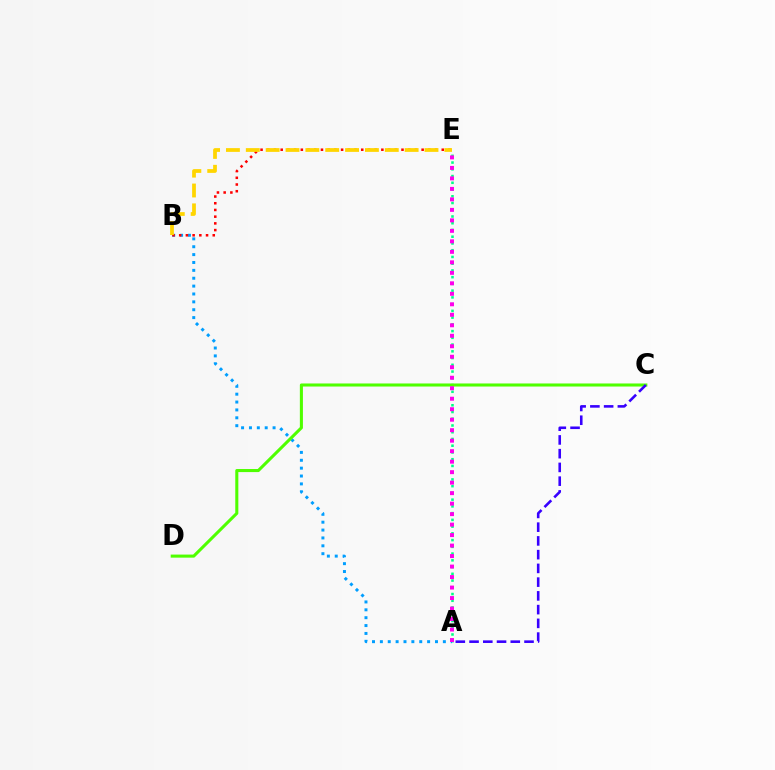{('A', 'E'): [{'color': '#00ff86', 'line_style': 'dotted', 'thickness': 1.83}, {'color': '#ff00ed', 'line_style': 'dotted', 'thickness': 2.85}], ('A', 'B'): [{'color': '#009eff', 'line_style': 'dotted', 'thickness': 2.14}], ('B', 'E'): [{'color': '#ff0000', 'line_style': 'dotted', 'thickness': 1.82}, {'color': '#ffd500', 'line_style': 'dashed', 'thickness': 2.7}], ('C', 'D'): [{'color': '#4fff00', 'line_style': 'solid', 'thickness': 2.21}], ('A', 'C'): [{'color': '#3700ff', 'line_style': 'dashed', 'thickness': 1.87}]}